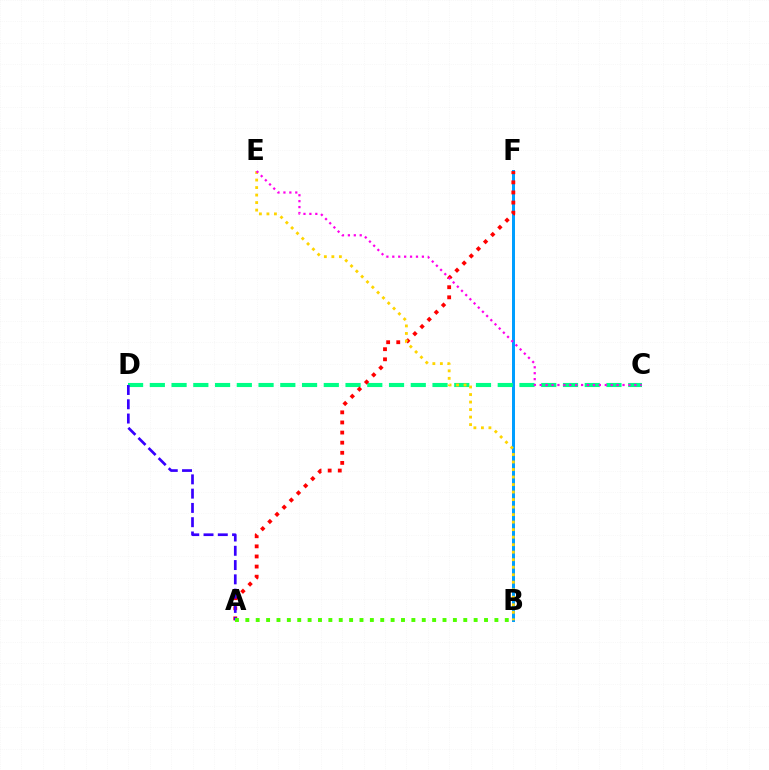{('B', 'F'): [{'color': '#009eff', 'line_style': 'solid', 'thickness': 2.15}], ('C', 'D'): [{'color': '#00ff86', 'line_style': 'dashed', 'thickness': 2.95}], ('A', 'F'): [{'color': '#ff0000', 'line_style': 'dotted', 'thickness': 2.75}], ('B', 'E'): [{'color': '#ffd500', 'line_style': 'dotted', 'thickness': 2.04}], ('A', 'D'): [{'color': '#3700ff', 'line_style': 'dashed', 'thickness': 1.94}], ('A', 'B'): [{'color': '#4fff00', 'line_style': 'dotted', 'thickness': 2.82}], ('C', 'E'): [{'color': '#ff00ed', 'line_style': 'dotted', 'thickness': 1.61}]}